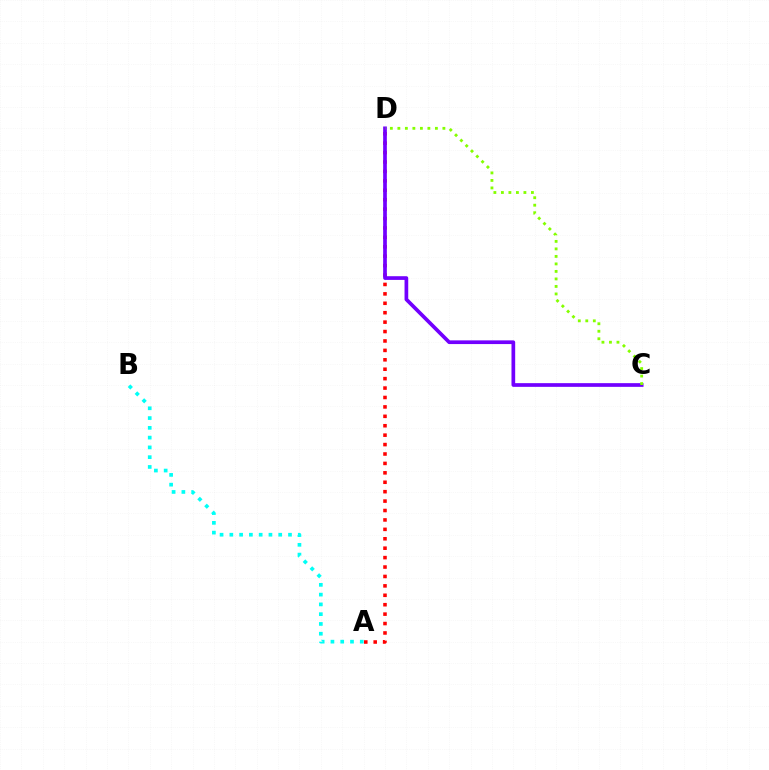{('A', 'D'): [{'color': '#ff0000', 'line_style': 'dotted', 'thickness': 2.56}], ('C', 'D'): [{'color': '#7200ff', 'line_style': 'solid', 'thickness': 2.66}, {'color': '#84ff00', 'line_style': 'dotted', 'thickness': 2.04}], ('A', 'B'): [{'color': '#00fff6', 'line_style': 'dotted', 'thickness': 2.66}]}